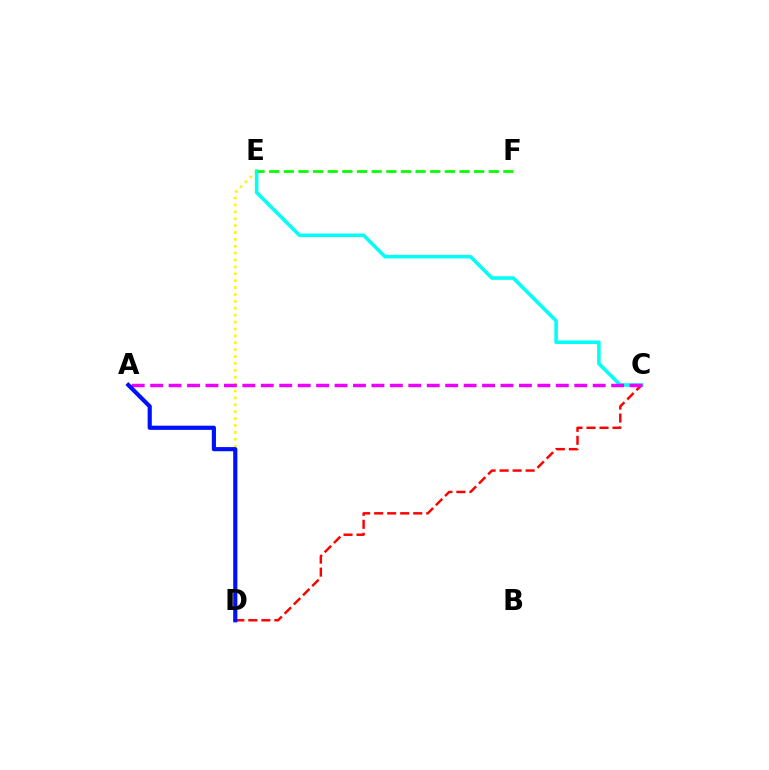{('C', 'D'): [{'color': '#ff0000', 'line_style': 'dashed', 'thickness': 1.77}], ('D', 'E'): [{'color': '#fcf500', 'line_style': 'dotted', 'thickness': 1.87}], ('C', 'E'): [{'color': '#00fff6', 'line_style': 'solid', 'thickness': 2.57}], ('A', 'C'): [{'color': '#ee00ff', 'line_style': 'dashed', 'thickness': 2.5}], ('A', 'D'): [{'color': '#0010ff', 'line_style': 'solid', 'thickness': 2.99}], ('E', 'F'): [{'color': '#08ff00', 'line_style': 'dashed', 'thickness': 1.99}]}